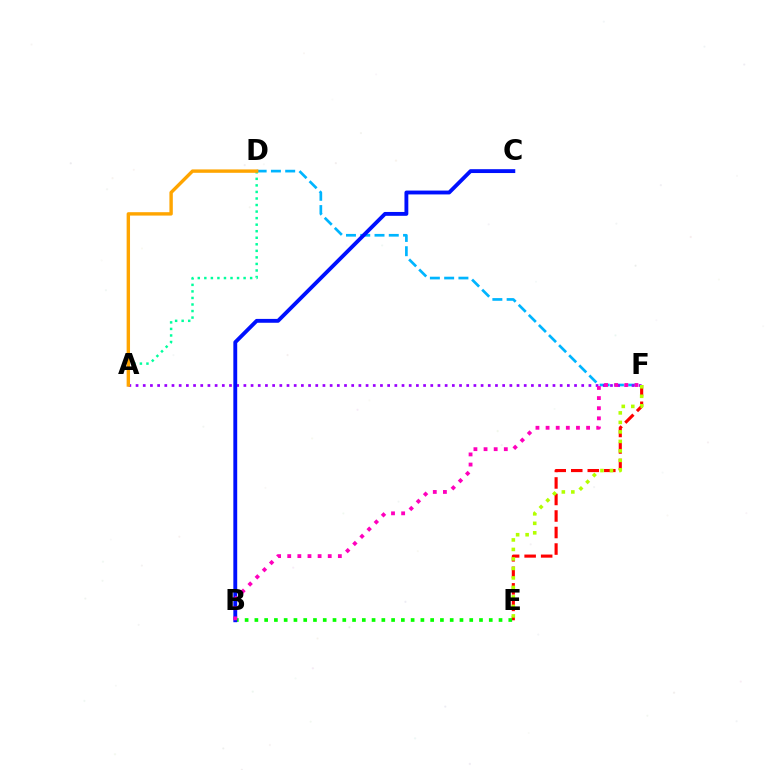{('D', 'F'): [{'color': '#00b5ff', 'line_style': 'dashed', 'thickness': 1.94}], ('E', 'F'): [{'color': '#ff0000', 'line_style': 'dashed', 'thickness': 2.24}, {'color': '#b3ff00', 'line_style': 'dotted', 'thickness': 2.58}], ('B', 'E'): [{'color': '#08ff00', 'line_style': 'dotted', 'thickness': 2.65}], ('A', 'D'): [{'color': '#00ff9d', 'line_style': 'dotted', 'thickness': 1.78}, {'color': '#ffa500', 'line_style': 'solid', 'thickness': 2.45}], ('A', 'F'): [{'color': '#9b00ff', 'line_style': 'dotted', 'thickness': 1.95}], ('B', 'C'): [{'color': '#0010ff', 'line_style': 'solid', 'thickness': 2.78}], ('B', 'F'): [{'color': '#ff00bd', 'line_style': 'dotted', 'thickness': 2.75}]}